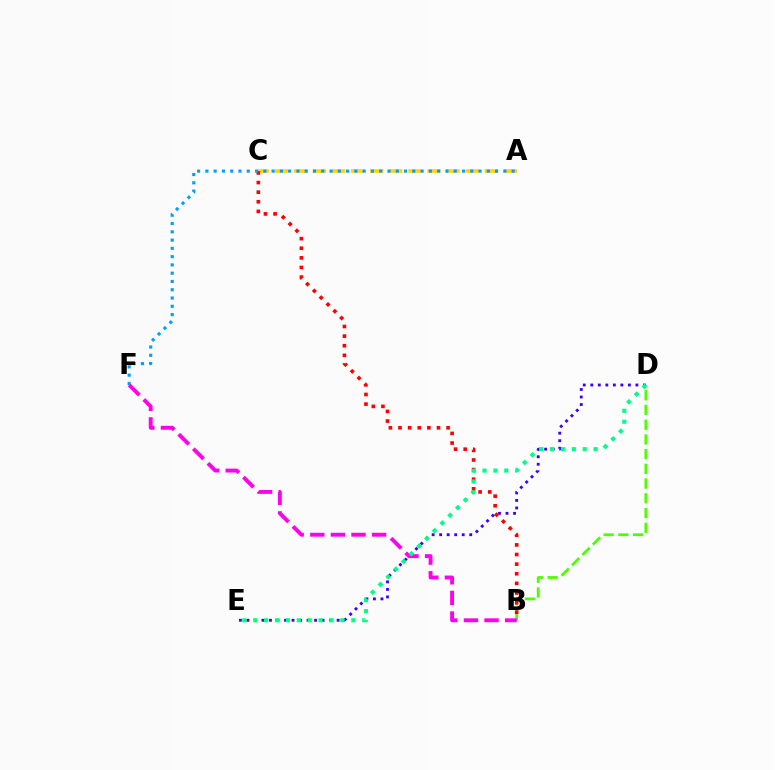{('A', 'C'): [{'color': '#ffd500', 'line_style': 'dashed', 'thickness': 2.59}], ('D', 'E'): [{'color': '#3700ff', 'line_style': 'dotted', 'thickness': 2.04}, {'color': '#00ff86', 'line_style': 'dotted', 'thickness': 2.96}], ('B', 'D'): [{'color': '#4fff00', 'line_style': 'dashed', 'thickness': 2.0}], ('B', 'C'): [{'color': '#ff0000', 'line_style': 'dotted', 'thickness': 2.61}], ('A', 'F'): [{'color': '#009eff', 'line_style': 'dotted', 'thickness': 2.25}], ('B', 'F'): [{'color': '#ff00ed', 'line_style': 'dashed', 'thickness': 2.8}]}